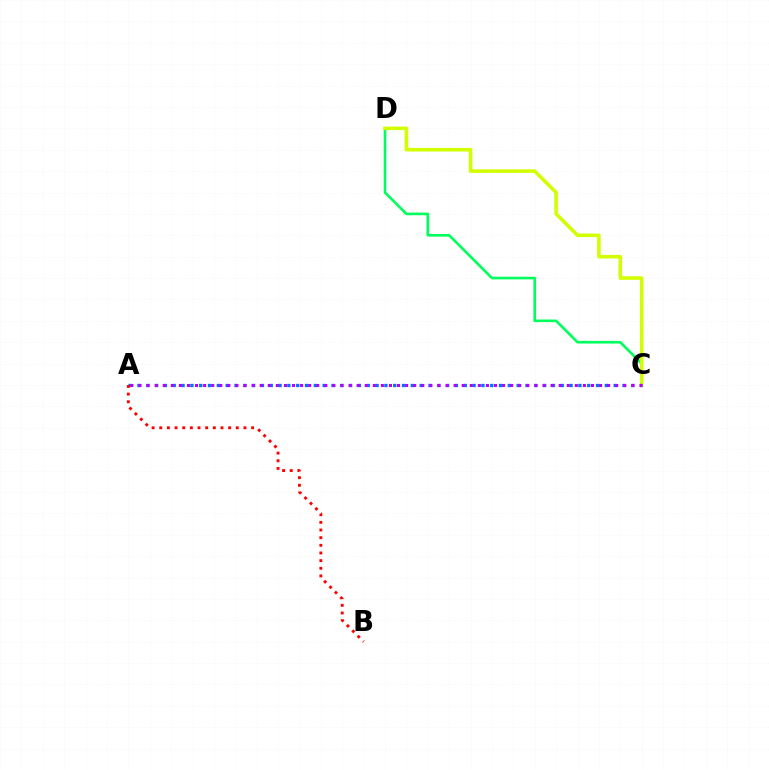{('C', 'D'): [{'color': '#00ff5c', 'line_style': 'solid', 'thickness': 1.9}, {'color': '#d1ff00', 'line_style': 'solid', 'thickness': 2.56}], ('A', 'C'): [{'color': '#0074ff', 'line_style': 'dotted', 'thickness': 2.4}, {'color': '#b900ff', 'line_style': 'dotted', 'thickness': 2.2}], ('A', 'B'): [{'color': '#ff0000', 'line_style': 'dotted', 'thickness': 2.08}]}